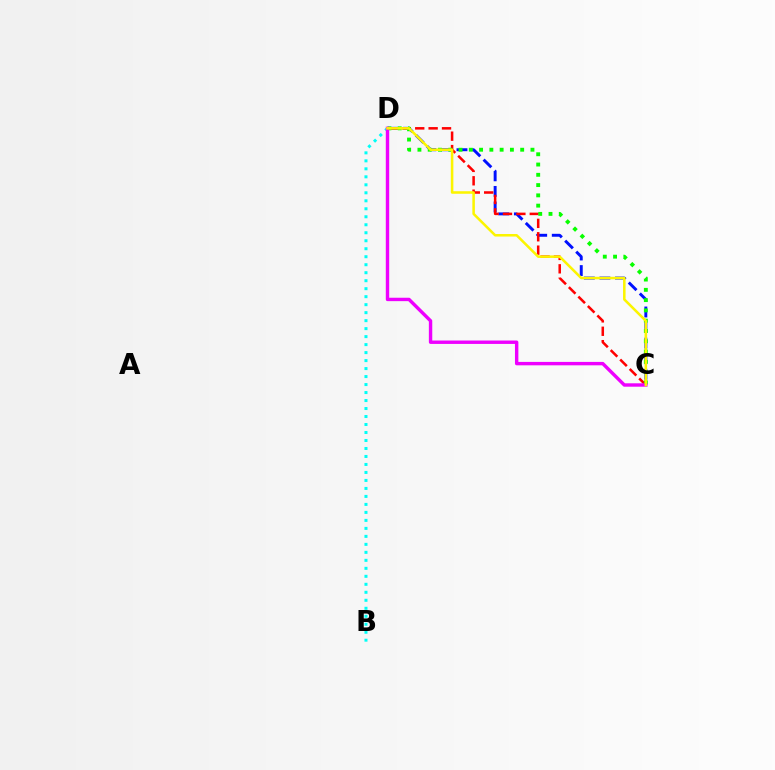{('C', 'D'): [{'color': '#0010ff', 'line_style': 'dashed', 'thickness': 2.12}, {'color': '#ff0000', 'line_style': 'dashed', 'thickness': 1.82}, {'color': '#08ff00', 'line_style': 'dotted', 'thickness': 2.79}, {'color': '#ee00ff', 'line_style': 'solid', 'thickness': 2.45}, {'color': '#fcf500', 'line_style': 'solid', 'thickness': 1.83}], ('B', 'D'): [{'color': '#00fff6', 'line_style': 'dotted', 'thickness': 2.17}]}